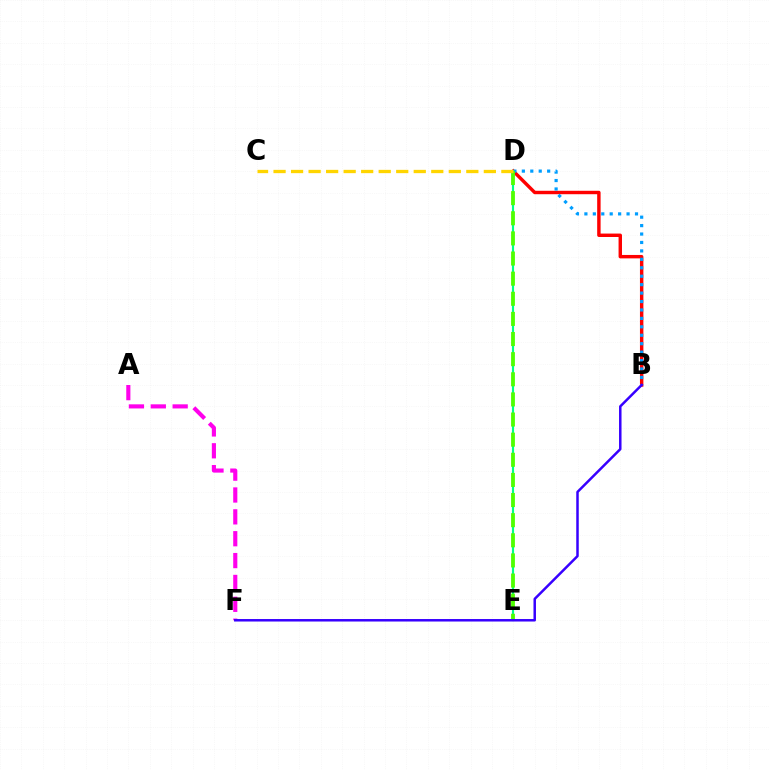{('B', 'D'): [{'color': '#ff0000', 'line_style': 'solid', 'thickness': 2.47}, {'color': '#009eff', 'line_style': 'dotted', 'thickness': 2.29}], ('D', 'E'): [{'color': '#00ff86', 'line_style': 'solid', 'thickness': 1.56}, {'color': '#4fff00', 'line_style': 'dashed', 'thickness': 2.73}], ('A', 'F'): [{'color': '#ff00ed', 'line_style': 'dashed', 'thickness': 2.97}], ('C', 'D'): [{'color': '#ffd500', 'line_style': 'dashed', 'thickness': 2.38}], ('B', 'F'): [{'color': '#3700ff', 'line_style': 'solid', 'thickness': 1.8}]}